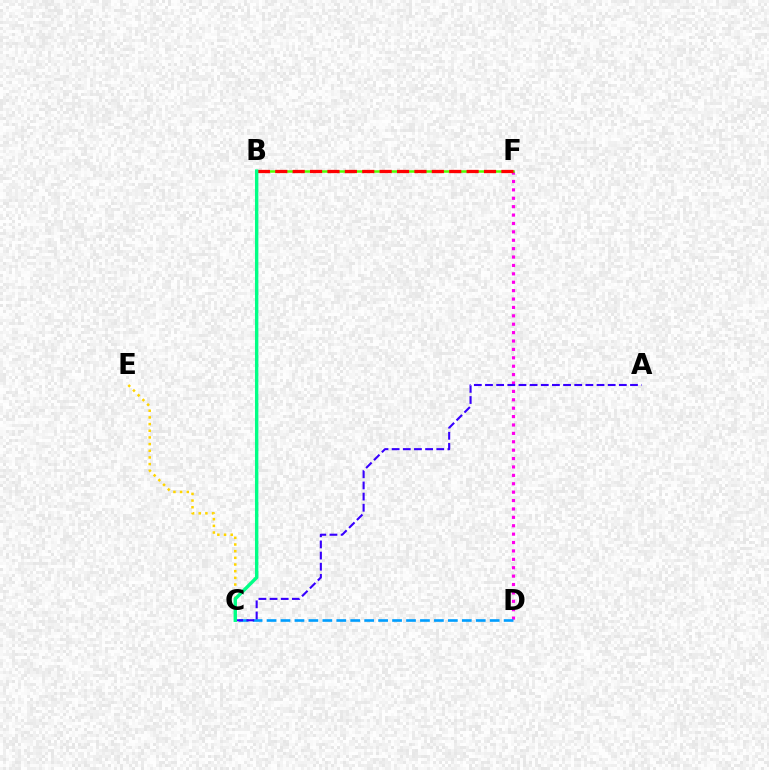{('D', 'F'): [{'color': '#ff00ed', 'line_style': 'dotted', 'thickness': 2.28}], ('B', 'F'): [{'color': '#4fff00', 'line_style': 'solid', 'thickness': 1.81}, {'color': '#ff0000', 'line_style': 'dashed', 'thickness': 2.36}], ('C', 'E'): [{'color': '#ffd500', 'line_style': 'dotted', 'thickness': 1.81}], ('C', 'D'): [{'color': '#009eff', 'line_style': 'dashed', 'thickness': 1.89}], ('A', 'C'): [{'color': '#3700ff', 'line_style': 'dashed', 'thickness': 1.52}], ('B', 'C'): [{'color': '#00ff86', 'line_style': 'solid', 'thickness': 2.44}]}